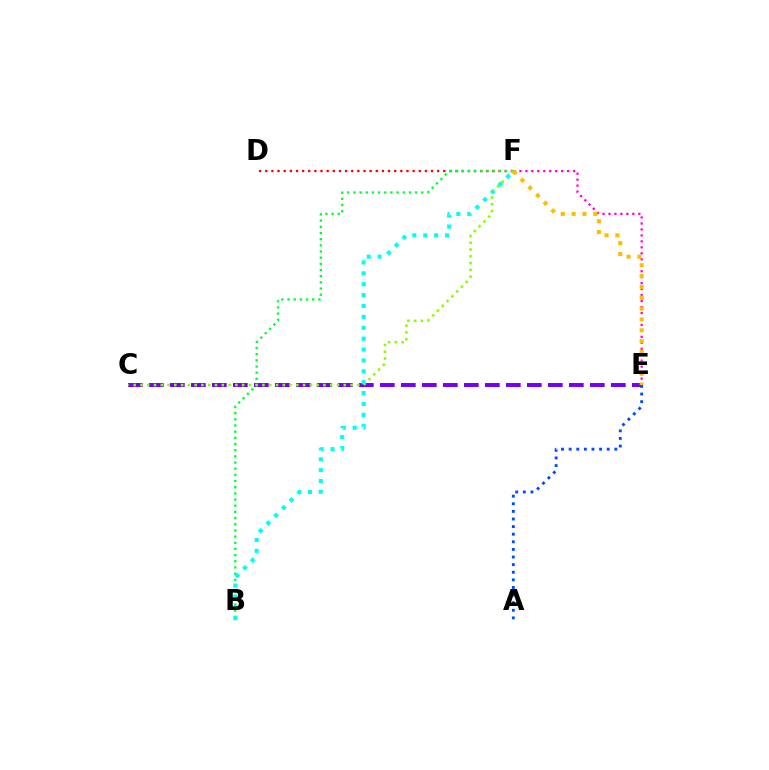{('C', 'E'): [{'color': '#7200ff', 'line_style': 'dashed', 'thickness': 2.85}], ('D', 'F'): [{'color': '#ff0000', 'line_style': 'dotted', 'thickness': 1.67}], ('B', 'F'): [{'color': '#00ff39', 'line_style': 'dotted', 'thickness': 1.68}, {'color': '#00fff6', 'line_style': 'dotted', 'thickness': 2.96}], ('C', 'F'): [{'color': '#84ff00', 'line_style': 'dotted', 'thickness': 1.84}], ('E', 'F'): [{'color': '#ff00cf', 'line_style': 'dotted', 'thickness': 1.62}, {'color': '#ffbd00', 'line_style': 'dotted', 'thickness': 2.95}], ('A', 'E'): [{'color': '#004bff', 'line_style': 'dotted', 'thickness': 2.07}]}